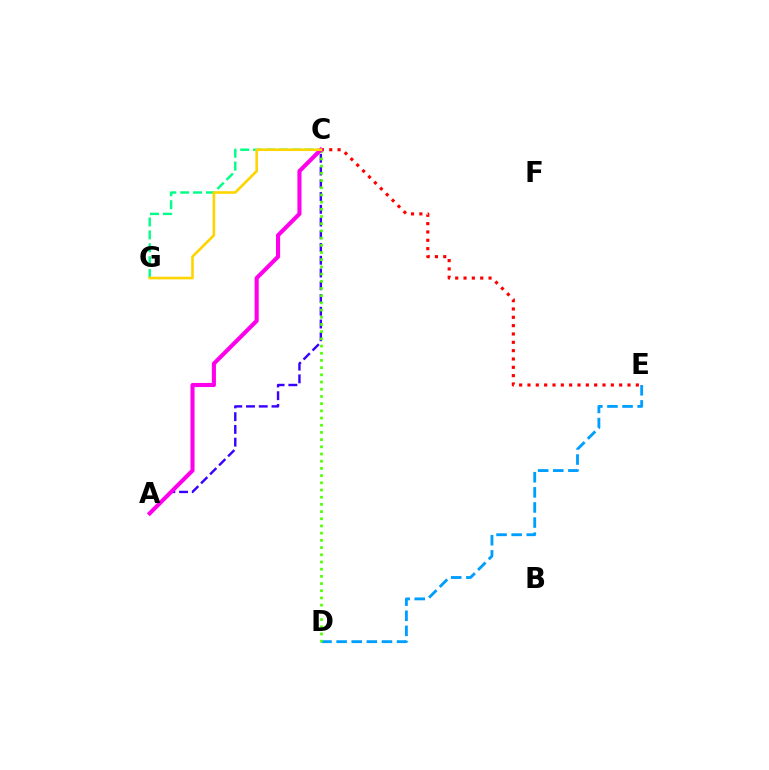{('C', 'G'): [{'color': '#00ff86', 'line_style': 'dashed', 'thickness': 1.75}, {'color': '#ffd500', 'line_style': 'solid', 'thickness': 1.89}], ('D', 'E'): [{'color': '#009eff', 'line_style': 'dashed', 'thickness': 2.05}], ('A', 'C'): [{'color': '#3700ff', 'line_style': 'dashed', 'thickness': 1.73}, {'color': '#ff00ed', 'line_style': 'solid', 'thickness': 2.95}], ('C', 'D'): [{'color': '#4fff00', 'line_style': 'dotted', 'thickness': 1.96}], ('C', 'E'): [{'color': '#ff0000', 'line_style': 'dotted', 'thickness': 2.26}]}